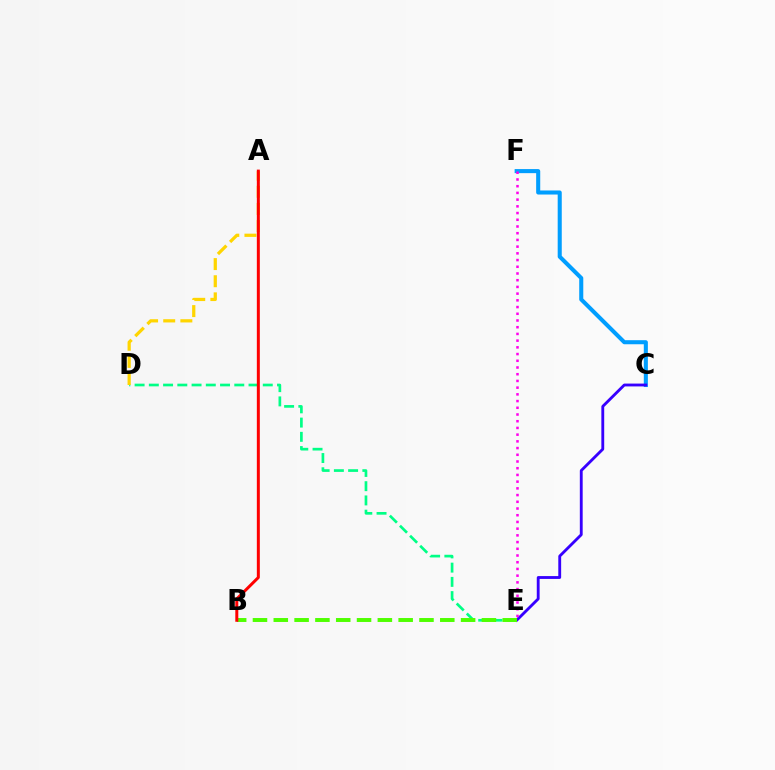{('C', 'F'): [{'color': '#009eff', 'line_style': 'solid', 'thickness': 2.93}], ('D', 'E'): [{'color': '#00ff86', 'line_style': 'dashed', 'thickness': 1.93}], ('C', 'E'): [{'color': '#3700ff', 'line_style': 'solid', 'thickness': 2.05}], ('B', 'E'): [{'color': '#4fff00', 'line_style': 'dashed', 'thickness': 2.83}], ('A', 'D'): [{'color': '#ffd500', 'line_style': 'dashed', 'thickness': 2.33}], ('E', 'F'): [{'color': '#ff00ed', 'line_style': 'dotted', 'thickness': 1.82}], ('A', 'B'): [{'color': '#ff0000', 'line_style': 'solid', 'thickness': 2.16}]}